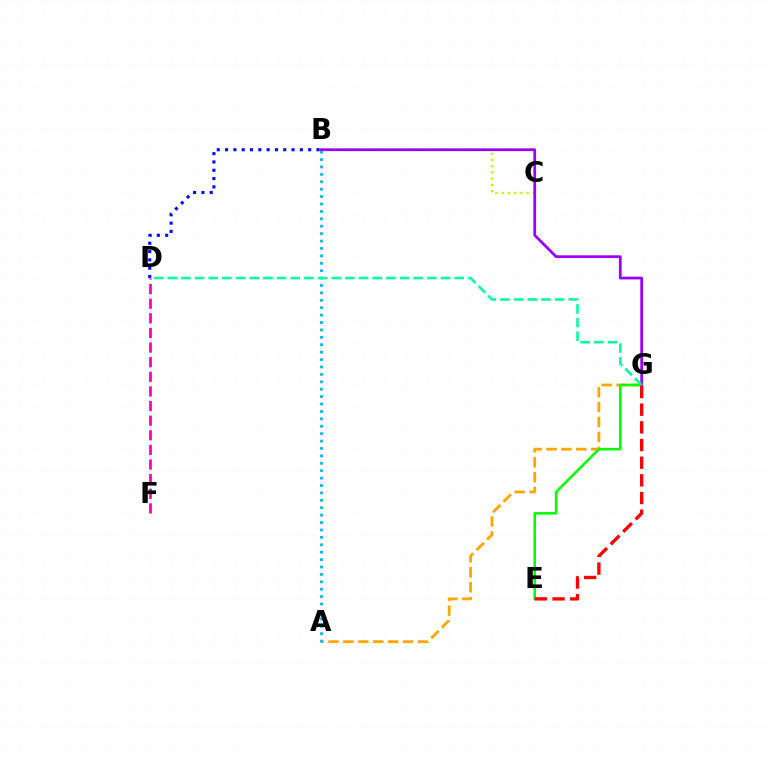{('B', 'D'): [{'color': '#0010ff', 'line_style': 'dotted', 'thickness': 2.26}], ('A', 'G'): [{'color': '#ffa500', 'line_style': 'dashed', 'thickness': 2.03}], ('E', 'G'): [{'color': '#08ff00', 'line_style': 'solid', 'thickness': 1.86}, {'color': '#ff0000', 'line_style': 'dashed', 'thickness': 2.4}], ('A', 'B'): [{'color': '#00b5ff', 'line_style': 'dotted', 'thickness': 2.01}], ('B', 'C'): [{'color': '#b3ff00', 'line_style': 'dotted', 'thickness': 1.69}], ('B', 'G'): [{'color': '#9b00ff', 'line_style': 'solid', 'thickness': 1.99}], ('D', 'F'): [{'color': '#ff00bd', 'line_style': 'dashed', 'thickness': 1.99}], ('D', 'G'): [{'color': '#00ff9d', 'line_style': 'dashed', 'thickness': 1.86}]}